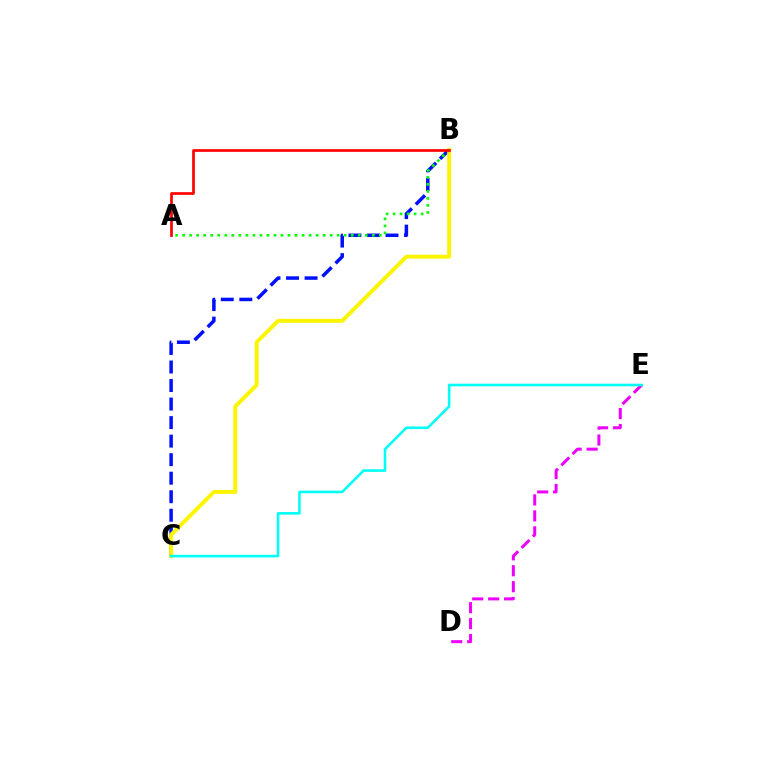{('B', 'C'): [{'color': '#0010ff', 'line_style': 'dashed', 'thickness': 2.52}, {'color': '#fcf500', 'line_style': 'solid', 'thickness': 2.83}], ('D', 'E'): [{'color': '#ee00ff', 'line_style': 'dashed', 'thickness': 2.17}], ('A', 'B'): [{'color': '#08ff00', 'line_style': 'dotted', 'thickness': 1.91}, {'color': '#ff0000', 'line_style': 'solid', 'thickness': 1.94}], ('C', 'E'): [{'color': '#00fff6', 'line_style': 'solid', 'thickness': 1.85}]}